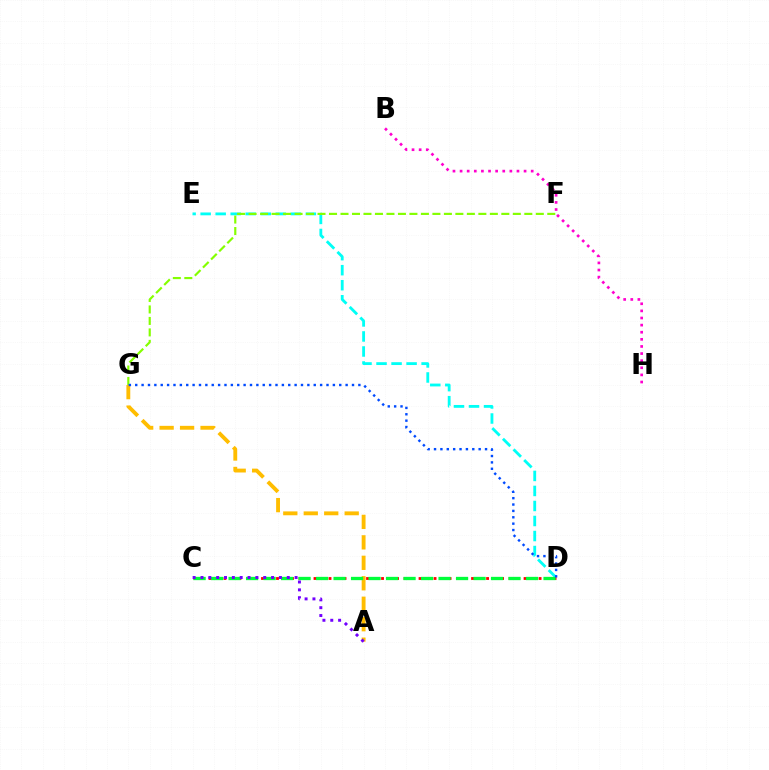{('A', 'G'): [{'color': '#ffbd00', 'line_style': 'dashed', 'thickness': 2.78}], ('D', 'E'): [{'color': '#00fff6', 'line_style': 'dashed', 'thickness': 2.04}], ('B', 'H'): [{'color': '#ff00cf', 'line_style': 'dotted', 'thickness': 1.93}], ('F', 'G'): [{'color': '#84ff00', 'line_style': 'dashed', 'thickness': 1.56}], ('C', 'D'): [{'color': '#ff0000', 'line_style': 'dotted', 'thickness': 2.04}, {'color': '#00ff39', 'line_style': 'dashed', 'thickness': 2.38}], ('D', 'G'): [{'color': '#004bff', 'line_style': 'dotted', 'thickness': 1.73}], ('A', 'C'): [{'color': '#7200ff', 'line_style': 'dotted', 'thickness': 2.13}]}